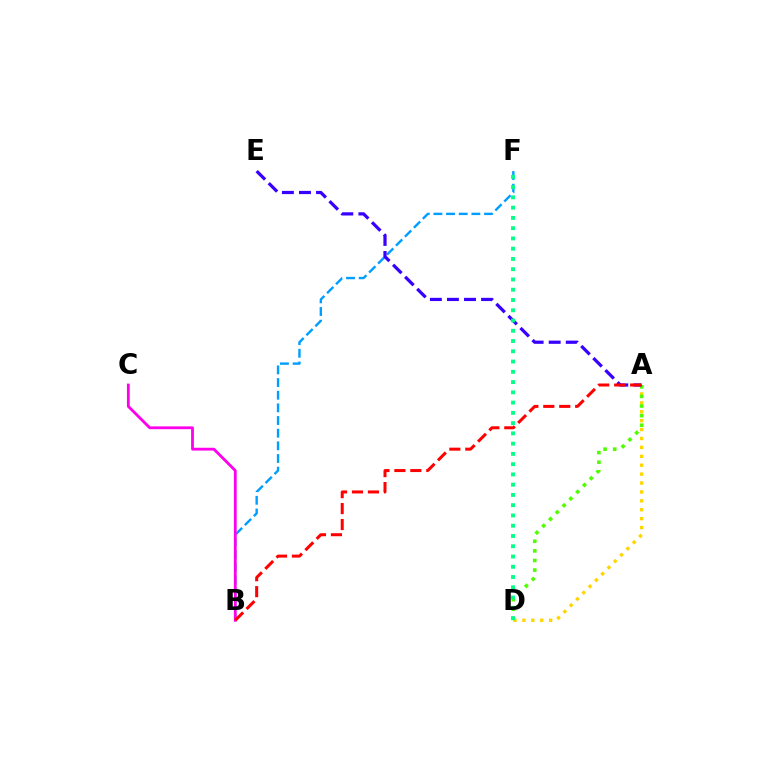{('B', 'F'): [{'color': '#009eff', 'line_style': 'dashed', 'thickness': 1.72}], ('A', 'D'): [{'color': '#ffd500', 'line_style': 'dotted', 'thickness': 2.42}, {'color': '#4fff00', 'line_style': 'dotted', 'thickness': 2.61}], ('B', 'C'): [{'color': '#ff00ed', 'line_style': 'solid', 'thickness': 2.02}], ('A', 'E'): [{'color': '#3700ff', 'line_style': 'dashed', 'thickness': 2.32}], ('D', 'F'): [{'color': '#00ff86', 'line_style': 'dotted', 'thickness': 2.79}], ('A', 'B'): [{'color': '#ff0000', 'line_style': 'dashed', 'thickness': 2.17}]}